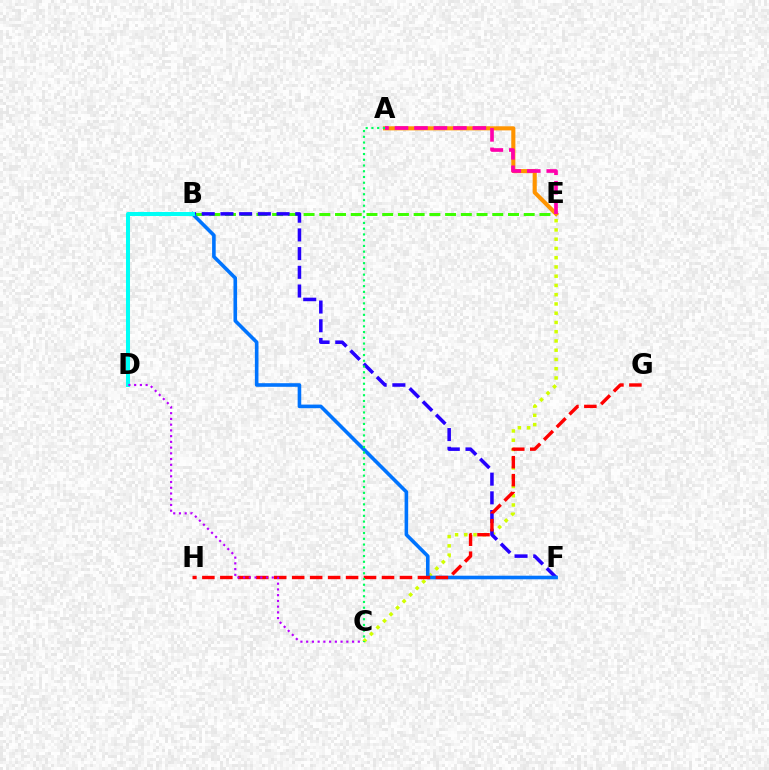{('C', 'E'): [{'color': '#d1ff00', 'line_style': 'dotted', 'thickness': 2.51}], ('B', 'E'): [{'color': '#3dff00', 'line_style': 'dashed', 'thickness': 2.14}], ('B', 'F'): [{'color': '#2500ff', 'line_style': 'dashed', 'thickness': 2.54}, {'color': '#0074ff', 'line_style': 'solid', 'thickness': 2.59}], ('A', 'E'): [{'color': '#ff9400', 'line_style': 'solid', 'thickness': 2.95}, {'color': '#ff00ac', 'line_style': 'dashed', 'thickness': 2.65}], ('G', 'H'): [{'color': '#ff0000', 'line_style': 'dashed', 'thickness': 2.44}], ('B', 'D'): [{'color': '#00fff6', 'line_style': 'solid', 'thickness': 2.9}], ('C', 'D'): [{'color': '#b900ff', 'line_style': 'dotted', 'thickness': 1.56}], ('A', 'C'): [{'color': '#00ff5c', 'line_style': 'dotted', 'thickness': 1.56}]}